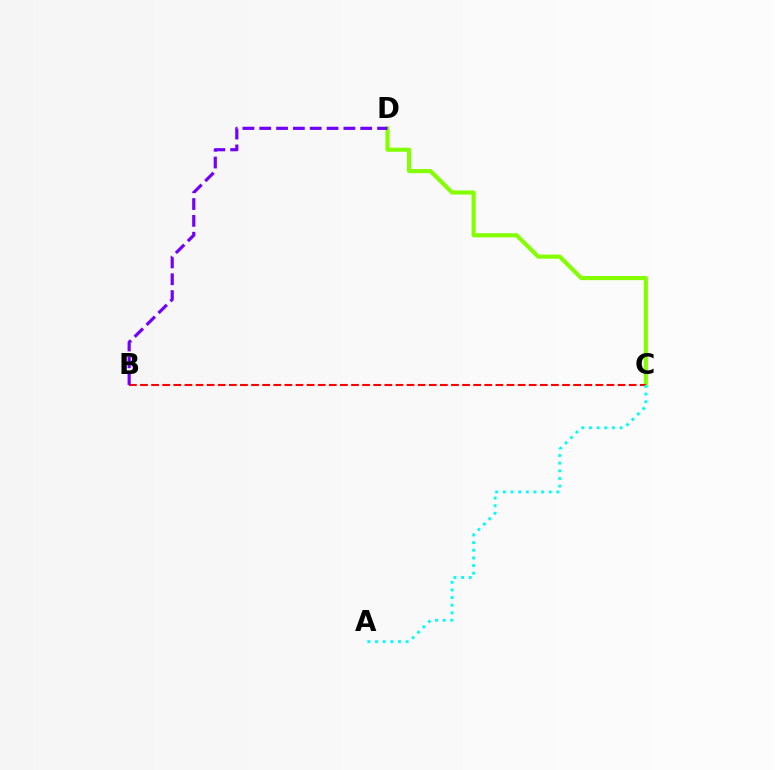{('C', 'D'): [{'color': '#84ff00', 'line_style': 'solid', 'thickness': 2.97}], ('B', 'C'): [{'color': '#ff0000', 'line_style': 'dashed', 'thickness': 1.51}], ('B', 'D'): [{'color': '#7200ff', 'line_style': 'dashed', 'thickness': 2.29}], ('A', 'C'): [{'color': '#00fff6', 'line_style': 'dotted', 'thickness': 2.08}]}